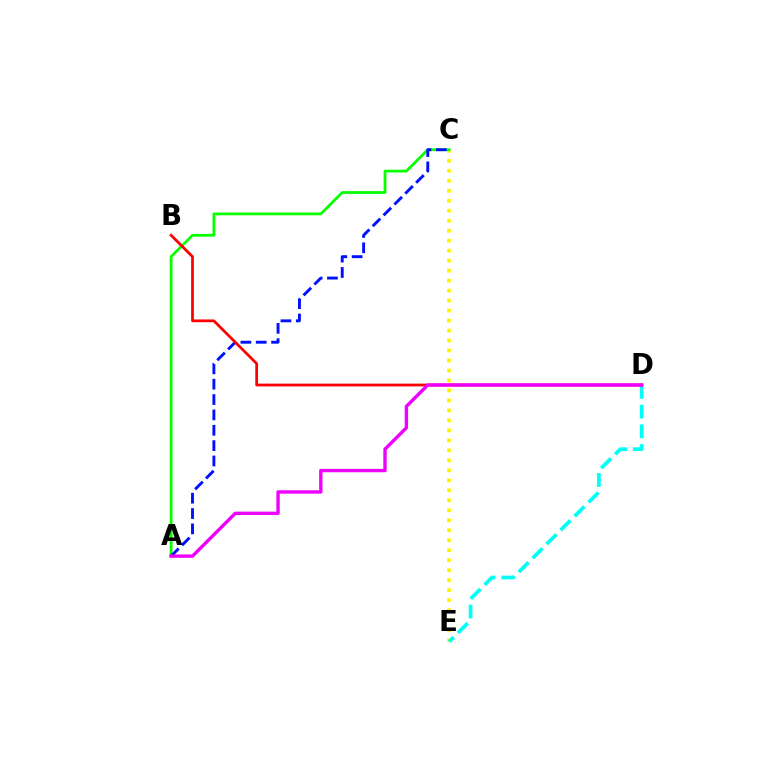{('C', 'E'): [{'color': '#fcf500', 'line_style': 'dotted', 'thickness': 2.71}], ('A', 'C'): [{'color': '#08ff00', 'line_style': 'solid', 'thickness': 1.99}, {'color': '#0010ff', 'line_style': 'dashed', 'thickness': 2.09}], ('D', 'E'): [{'color': '#00fff6', 'line_style': 'dashed', 'thickness': 2.68}], ('B', 'D'): [{'color': '#ff0000', 'line_style': 'solid', 'thickness': 1.99}], ('A', 'D'): [{'color': '#ee00ff', 'line_style': 'solid', 'thickness': 2.43}]}